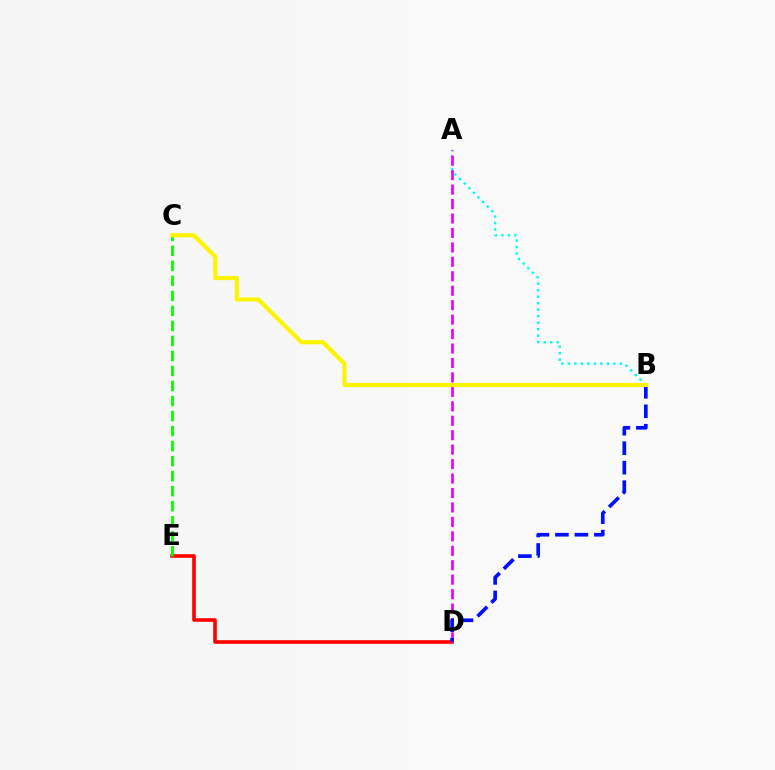{('A', 'B'): [{'color': '#00fff6', 'line_style': 'dotted', 'thickness': 1.77}], ('D', 'E'): [{'color': '#ff0000', 'line_style': 'solid', 'thickness': 2.61}], ('C', 'E'): [{'color': '#08ff00', 'line_style': 'dashed', 'thickness': 2.04}], ('A', 'D'): [{'color': '#ee00ff', 'line_style': 'dashed', 'thickness': 1.96}], ('B', 'D'): [{'color': '#0010ff', 'line_style': 'dashed', 'thickness': 2.65}], ('B', 'C'): [{'color': '#fcf500', 'line_style': 'solid', 'thickness': 2.99}]}